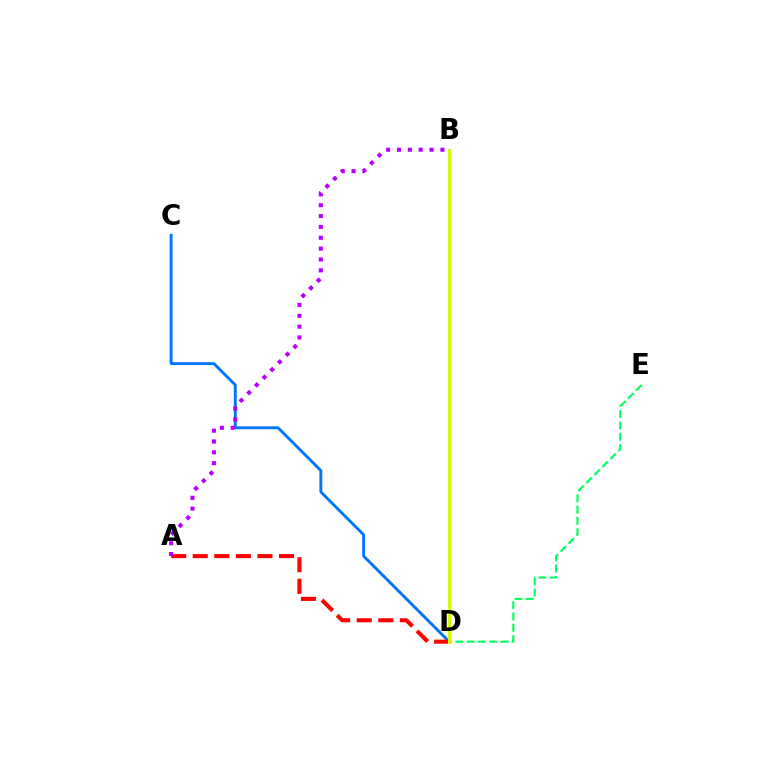{('C', 'D'): [{'color': '#0074ff', 'line_style': 'solid', 'thickness': 2.07}], ('D', 'E'): [{'color': '#00ff5c', 'line_style': 'dashed', 'thickness': 1.54}], ('A', 'D'): [{'color': '#ff0000', 'line_style': 'dashed', 'thickness': 2.93}], ('B', 'D'): [{'color': '#d1ff00', 'line_style': 'solid', 'thickness': 2.21}], ('A', 'B'): [{'color': '#b900ff', 'line_style': 'dotted', 'thickness': 2.95}]}